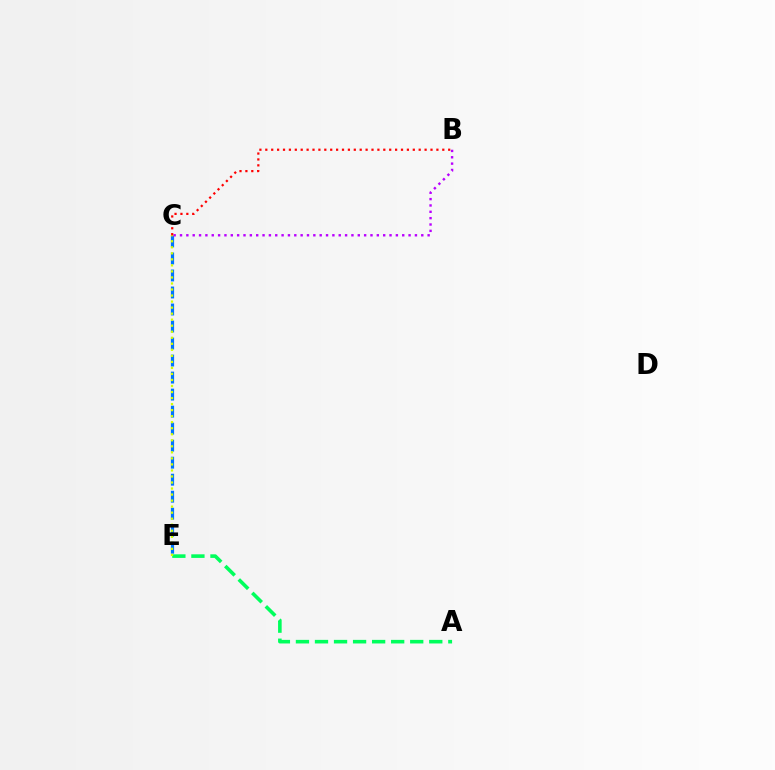{('C', 'E'): [{'color': '#0074ff', 'line_style': 'dashed', 'thickness': 2.31}, {'color': '#d1ff00', 'line_style': 'dotted', 'thickness': 1.64}], ('A', 'E'): [{'color': '#00ff5c', 'line_style': 'dashed', 'thickness': 2.59}], ('B', 'C'): [{'color': '#b900ff', 'line_style': 'dotted', 'thickness': 1.73}, {'color': '#ff0000', 'line_style': 'dotted', 'thickness': 1.6}]}